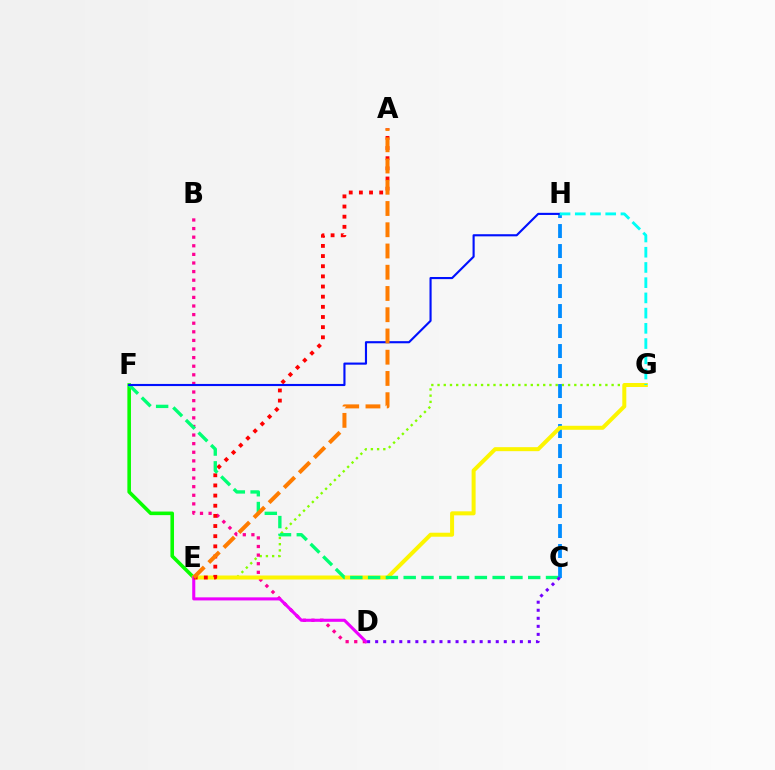{('E', 'G'): [{'color': '#84ff00', 'line_style': 'dotted', 'thickness': 1.69}, {'color': '#fcf500', 'line_style': 'solid', 'thickness': 2.88}], ('C', 'H'): [{'color': '#008cff', 'line_style': 'dashed', 'thickness': 2.72}], ('E', 'F'): [{'color': '#08ff00', 'line_style': 'solid', 'thickness': 2.58}], ('B', 'D'): [{'color': '#ff0094', 'line_style': 'dotted', 'thickness': 2.34}], ('D', 'E'): [{'color': '#ee00ff', 'line_style': 'solid', 'thickness': 2.21}], ('A', 'E'): [{'color': '#ff0000', 'line_style': 'dotted', 'thickness': 2.76}, {'color': '#ff7c00', 'line_style': 'dashed', 'thickness': 2.89}], ('C', 'F'): [{'color': '#00ff74', 'line_style': 'dashed', 'thickness': 2.42}], ('C', 'D'): [{'color': '#7200ff', 'line_style': 'dotted', 'thickness': 2.18}], ('F', 'H'): [{'color': '#0010ff', 'line_style': 'solid', 'thickness': 1.53}], ('G', 'H'): [{'color': '#00fff6', 'line_style': 'dashed', 'thickness': 2.07}]}